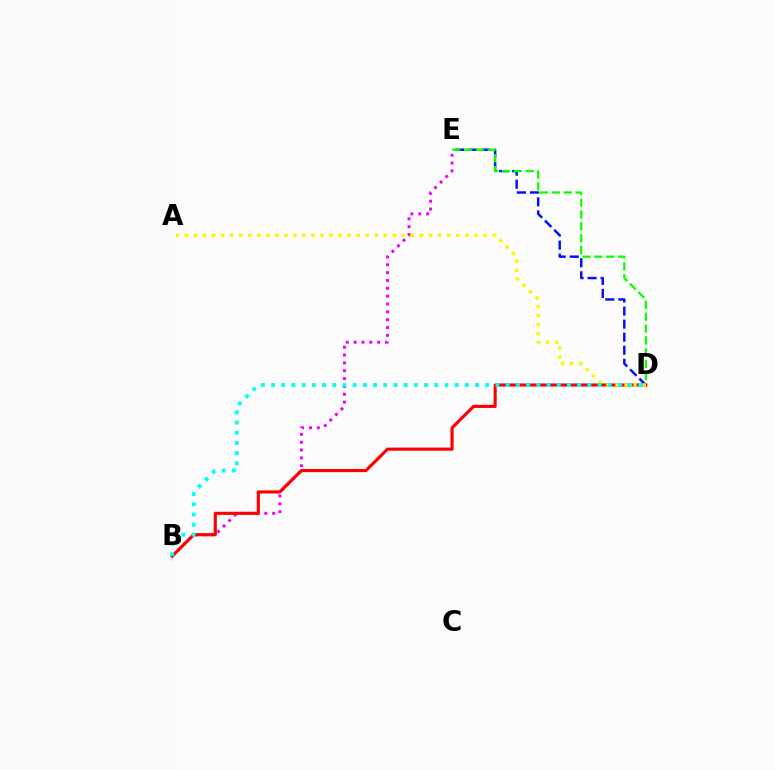{('D', 'E'): [{'color': '#0010ff', 'line_style': 'dashed', 'thickness': 1.77}, {'color': '#08ff00', 'line_style': 'dashed', 'thickness': 1.61}], ('B', 'E'): [{'color': '#ee00ff', 'line_style': 'dotted', 'thickness': 2.13}], ('B', 'D'): [{'color': '#ff0000', 'line_style': 'solid', 'thickness': 2.25}, {'color': '#00fff6', 'line_style': 'dotted', 'thickness': 2.77}], ('A', 'D'): [{'color': '#fcf500', 'line_style': 'dotted', 'thickness': 2.46}]}